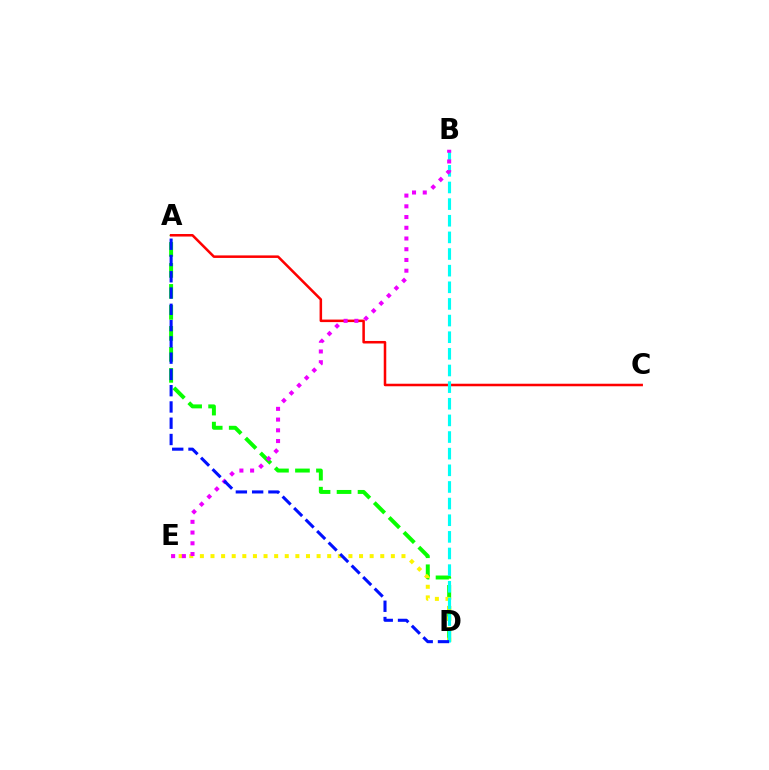{('A', 'D'): [{'color': '#08ff00', 'line_style': 'dashed', 'thickness': 2.85}, {'color': '#0010ff', 'line_style': 'dashed', 'thickness': 2.21}], ('A', 'C'): [{'color': '#ff0000', 'line_style': 'solid', 'thickness': 1.82}], ('D', 'E'): [{'color': '#fcf500', 'line_style': 'dotted', 'thickness': 2.88}], ('B', 'D'): [{'color': '#00fff6', 'line_style': 'dashed', 'thickness': 2.26}], ('B', 'E'): [{'color': '#ee00ff', 'line_style': 'dotted', 'thickness': 2.92}]}